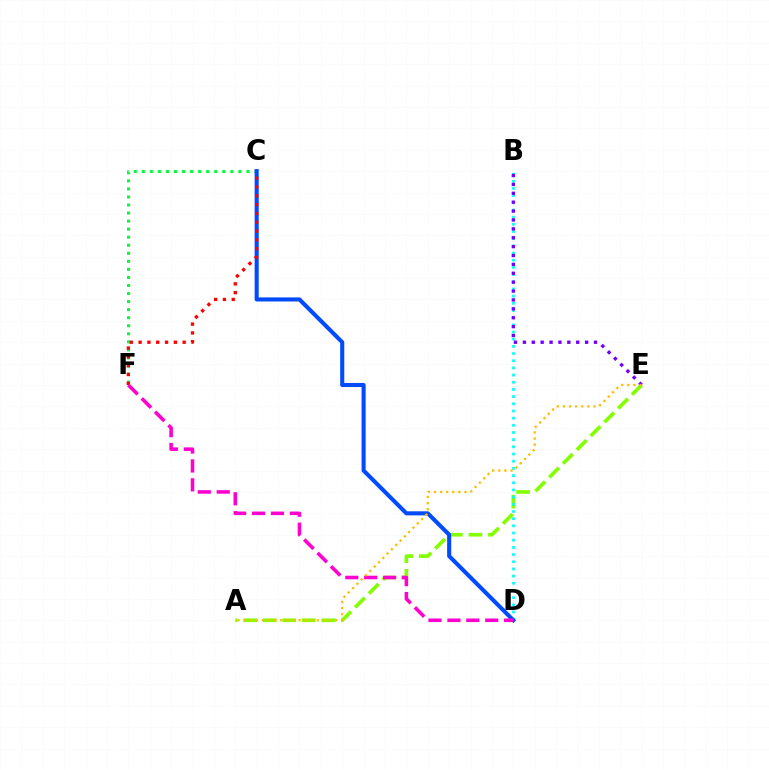{('A', 'E'): [{'color': '#84ff00', 'line_style': 'dashed', 'thickness': 2.65}, {'color': '#ffbd00', 'line_style': 'dotted', 'thickness': 1.66}], ('C', 'F'): [{'color': '#00ff39', 'line_style': 'dotted', 'thickness': 2.19}, {'color': '#ff0000', 'line_style': 'dotted', 'thickness': 2.39}], ('B', 'D'): [{'color': '#00fff6', 'line_style': 'dotted', 'thickness': 1.95}], ('B', 'E'): [{'color': '#7200ff', 'line_style': 'dotted', 'thickness': 2.41}], ('C', 'D'): [{'color': '#004bff', 'line_style': 'solid', 'thickness': 2.94}], ('D', 'F'): [{'color': '#ff00cf', 'line_style': 'dashed', 'thickness': 2.57}]}